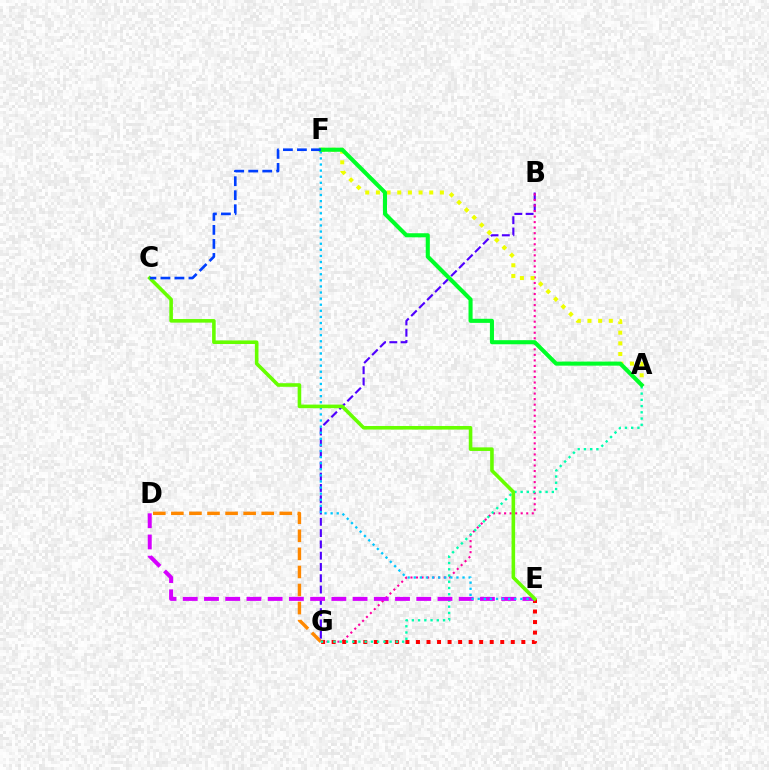{('D', 'G'): [{'color': '#ff8800', 'line_style': 'dashed', 'thickness': 2.45}], ('B', 'G'): [{'color': '#4f00ff', 'line_style': 'dashed', 'thickness': 1.53}, {'color': '#ff00a0', 'line_style': 'dotted', 'thickness': 1.5}], ('E', 'G'): [{'color': '#ff0000', 'line_style': 'dotted', 'thickness': 2.86}], ('A', 'G'): [{'color': '#00ffaf', 'line_style': 'dotted', 'thickness': 1.69}], ('A', 'F'): [{'color': '#eeff00', 'line_style': 'dotted', 'thickness': 2.9}, {'color': '#00ff27', 'line_style': 'solid', 'thickness': 2.94}], ('D', 'E'): [{'color': '#d600ff', 'line_style': 'dashed', 'thickness': 2.88}], ('E', 'F'): [{'color': '#00c7ff', 'line_style': 'dotted', 'thickness': 1.66}], ('C', 'E'): [{'color': '#66ff00', 'line_style': 'solid', 'thickness': 2.58}], ('C', 'F'): [{'color': '#003fff', 'line_style': 'dashed', 'thickness': 1.9}]}